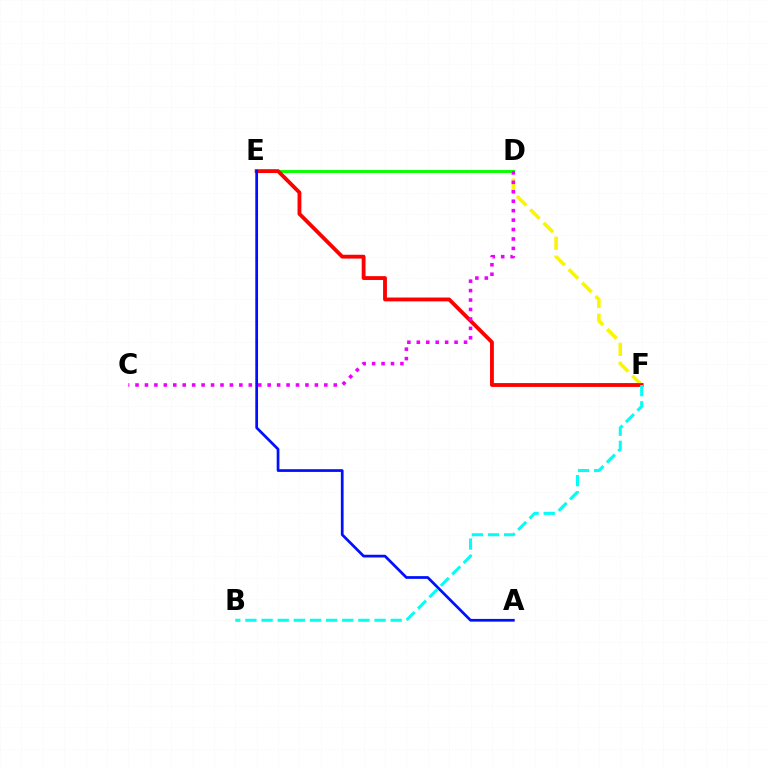{('D', 'E'): [{'color': '#08ff00', 'line_style': 'solid', 'thickness': 2.12}], ('D', 'F'): [{'color': '#fcf500', 'line_style': 'dashed', 'thickness': 2.57}], ('E', 'F'): [{'color': '#ff0000', 'line_style': 'solid', 'thickness': 2.76}], ('A', 'E'): [{'color': '#0010ff', 'line_style': 'solid', 'thickness': 1.96}], ('B', 'F'): [{'color': '#00fff6', 'line_style': 'dashed', 'thickness': 2.19}], ('C', 'D'): [{'color': '#ee00ff', 'line_style': 'dotted', 'thickness': 2.57}]}